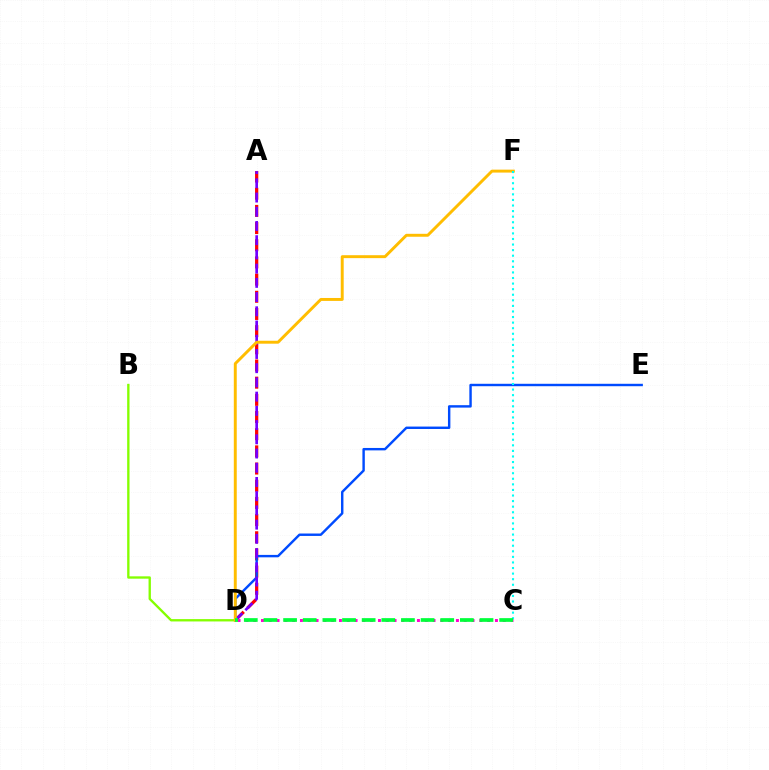{('A', 'D'): [{'color': '#ff0000', 'line_style': 'dashed', 'thickness': 2.33}, {'color': '#7200ff', 'line_style': 'dashed', 'thickness': 1.93}], ('B', 'D'): [{'color': '#84ff00', 'line_style': 'solid', 'thickness': 1.69}], ('D', 'E'): [{'color': '#004bff', 'line_style': 'solid', 'thickness': 1.74}], ('C', 'D'): [{'color': '#ff00cf', 'line_style': 'dotted', 'thickness': 2.12}, {'color': '#00ff39', 'line_style': 'dashed', 'thickness': 2.67}], ('D', 'F'): [{'color': '#ffbd00', 'line_style': 'solid', 'thickness': 2.11}], ('C', 'F'): [{'color': '#00fff6', 'line_style': 'dotted', 'thickness': 1.52}]}